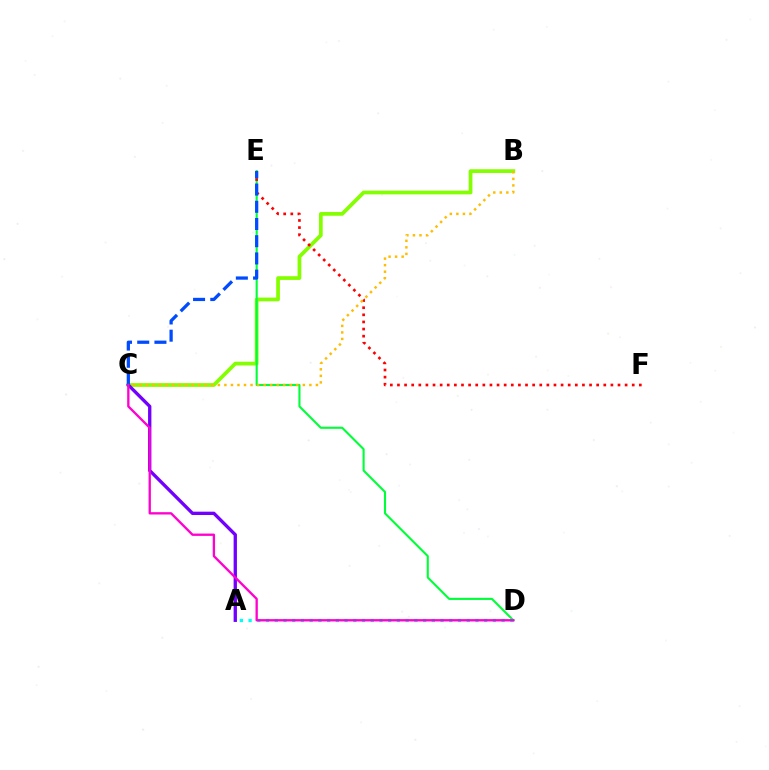{('B', 'C'): [{'color': '#84ff00', 'line_style': 'solid', 'thickness': 2.69}, {'color': '#ffbd00', 'line_style': 'dotted', 'thickness': 1.78}], ('D', 'E'): [{'color': '#00ff39', 'line_style': 'solid', 'thickness': 1.52}], ('A', 'D'): [{'color': '#00fff6', 'line_style': 'dotted', 'thickness': 2.37}], ('A', 'C'): [{'color': '#7200ff', 'line_style': 'solid', 'thickness': 2.39}], ('E', 'F'): [{'color': '#ff0000', 'line_style': 'dotted', 'thickness': 1.93}], ('C', 'E'): [{'color': '#004bff', 'line_style': 'dashed', 'thickness': 2.34}], ('C', 'D'): [{'color': '#ff00cf', 'line_style': 'solid', 'thickness': 1.67}]}